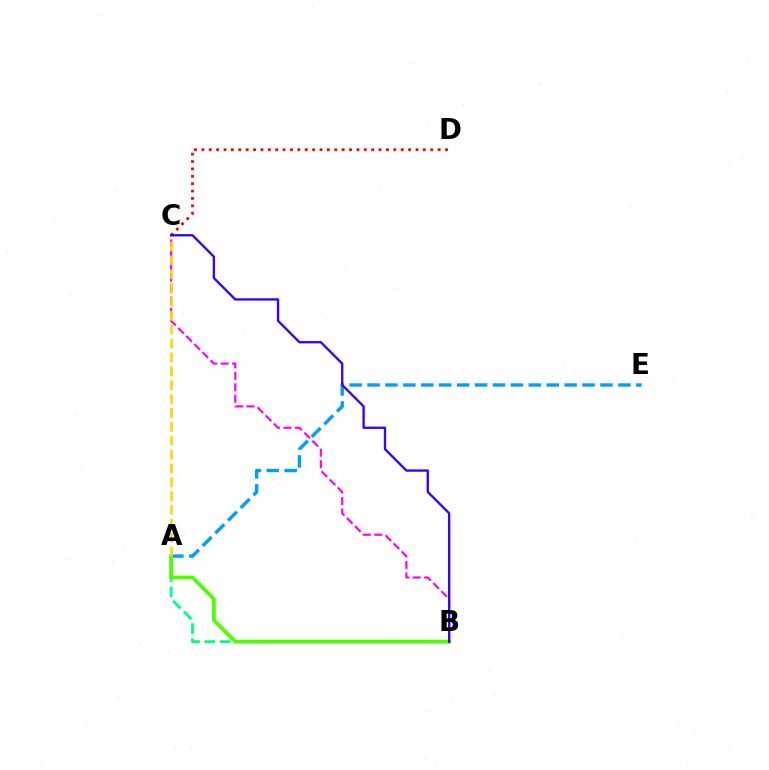{('A', 'E'): [{'color': '#009eff', 'line_style': 'dashed', 'thickness': 2.43}], ('B', 'C'): [{'color': '#ff00ed', 'line_style': 'dashed', 'thickness': 1.55}, {'color': '#3700ff', 'line_style': 'solid', 'thickness': 1.69}], ('A', 'B'): [{'color': '#00ff86', 'line_style': 'dashed', 'thickness': 2.07}, {'color': '#4fff00', 'line_style': 'solid', 'thickness': 2.71}], ('C', 'D'): [{'color': '#ff0000', 'line_style': 'dotted', 'thickness': 2.01}], ('A', 'C'): [{'color': '#ffd500', 'line_style': 'dashed', 'thickness': 1.88}]}